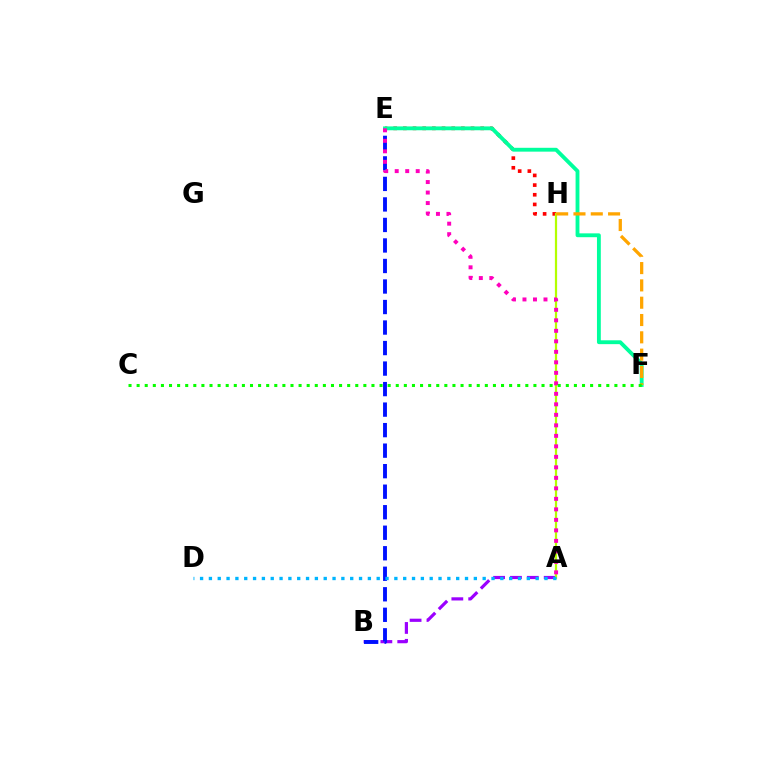{('E', 'H'): [{'color': '#ff0000', 'line_style': 'dotted', 'thickness': 2.63}], ('A', 'B'): [{'color': '#9b00ff', 'line_style': 'dashed', 'thickness': 2.29}], ('B', 'E'): [{'color': '#0010ff', 'line_style': 'dashed', 'thickness': 2.79}], ('E', 'F'): [{'color': '#00ff9d', 'line_style': 'solid', 'thickness': 2.77}], ('A', 'H'): [{'color': '#b3ff00', 'line_style': 'solid', 'thickness': 1.6}], ('F', 'H'): [{'color': '#ffa500', 'line_style': 'dashed', 'thickness': 2.35}], ('A', 'E'): [{'color': '#ff00bd', 'line_style': 'dotted', 'thickness': 2.85}], ('A', 'D'): [{'color': '#00b5ff', 'line_style': 'dotted', 'thickness': 2.4}], ('C', 'F'): [{'color': '#08ff00', 'line_style': 'dotted', 'thickness': 2.2}]}